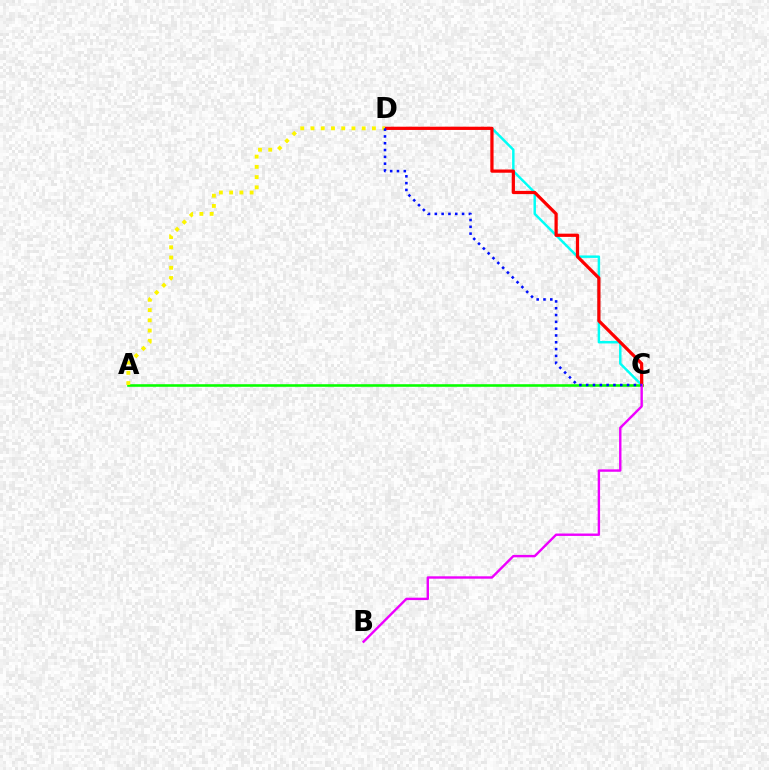{('C', 'D'): [{'color': '#00fff6', 'line_style': 'solid', 'thickness': 1.77}, {'color': '#ff0000', 'line_style': 'solid', 'thickness': 2.32}, {'color': '#0010ff', 'line_style': 'dotted', 'thickness': 1.85}], ('A', 'C'): [{'color': '#08ff00', 'line_style': 'solid', 'thickness': 1.86}], ('B', 'C'): [{'color': '#ee00ff', 'line_style': 'solid', 'thickness': 1.73}], ('A', 'D'): [{'color': '#fcf500', 'line_style': 'dotted', 'thickness': 2.78}]}